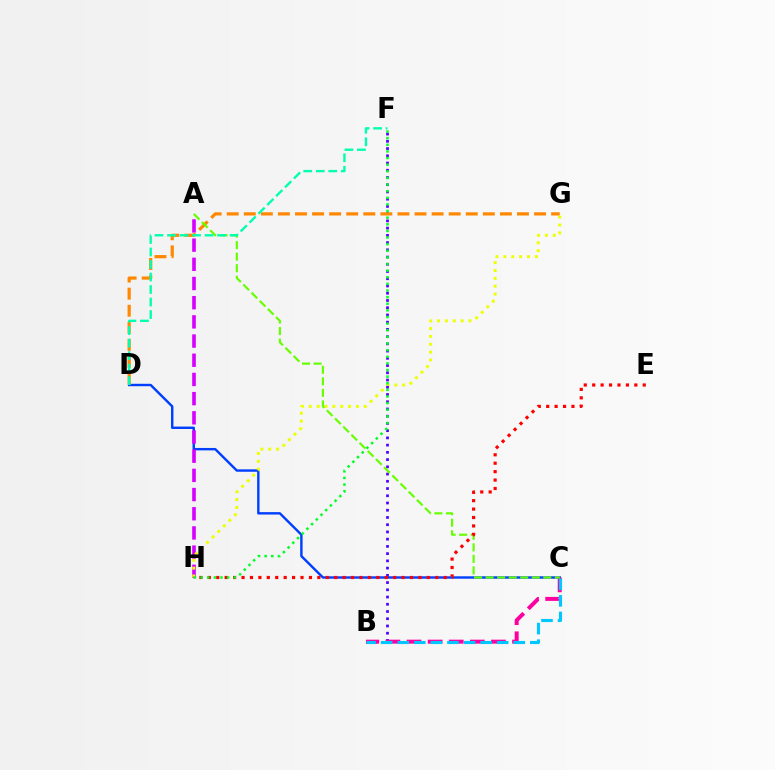{('C', 'D'): [{'color': '#003fff', 'line_style': 'solid', 'thickness': 1.74}], ('A', 'H'): [{'color': '#d600ff', 'line_style': 'dashed', 'thickness': 2.61}], ('G', 'H'): [{'color': '#eeff00', 'line_style': 'dotted', 'thickness': 2.14}], ('B', 'F'): [{'color': '#4f00ff', 'line_style': 'dotted', 'thickness': 1.97}], ('D', 'G'): [{'color': '#ff8800', 'line_style': 'dashed', 'thickness': 2.32}], ('B', 'C'): [{'color': '#ff00a0', 'line_style': 'dashed', 'thickness': 2.87}, {'color': '#00c7ff', 'line_style': 'dashed', 'thickness': 2.25}], ('A', 'C'): [{'color': '#66ff00', 'line_style': 'dashed', 'thickness': 1.57}], ('D', 'F'): [{'color': '#00ffaf', 'line_style': 'dashed', 'thickness': 1.7}], ('E', 'H'): [{'color': '#ff0000', 'line_style': 'dotted', 'thickness': 2.29}], ('F', 'H'): [{'color': '#00ff27', 'line_style': 'dotted', 'thickness': 1.8}]}